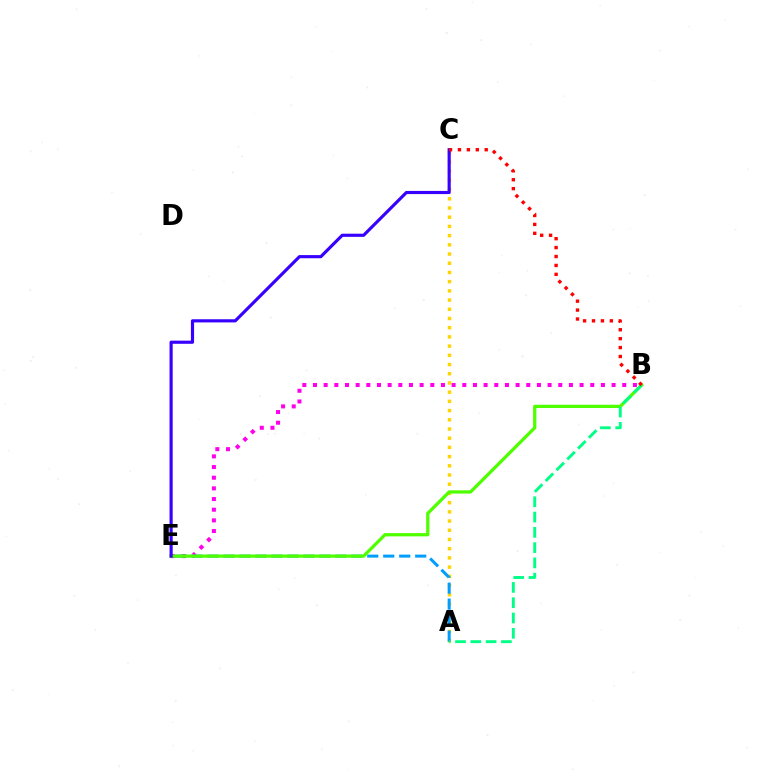{('A', 'C'): [{'color': '#ffd500', 'line_style': 'dotted', 'thickness': 2.5}], ('B', 'E'): [{'color': '#ff00ed', 'line_style': 'dotted', 'thickness': 2.9}, {'color': '#4fff00', 'line_style': 'solid', 'thickness': 2.34}], ('A', 'E'): [{'color': '#009eff', 'line_style': 'dashed', 'thickness': 2.17}], ('A', 'B'): [{'color': '#00ff86', 'line_style': 'dashed', 'thickness': 2.08}], ('C', 'E'): [{'color': '#3700ff', 'line_style': 'solid', 'thickness': 2.27}], ('B', 'C'): [{'color': '#ff0000', 'line_style': 'dotted', 'thickness': 2.42}]}